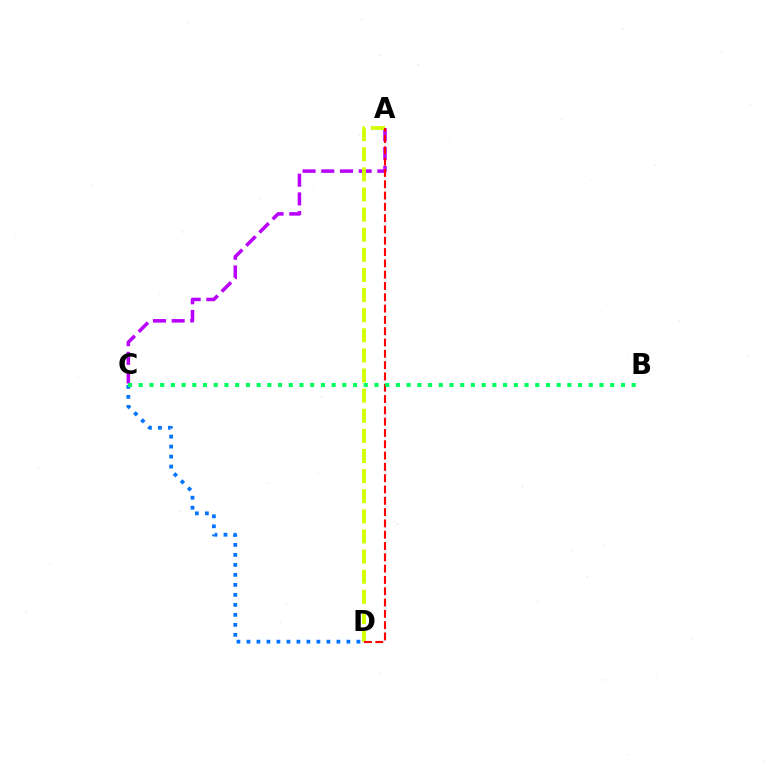{('A', 'C'): [{'color': '#b900ff', 'line_style': 'dashed', 'thickness': 2.54}], ('A', 'D'): [{'color': '#d1ff00', 'line_style': 'dashed', 'thickness': 2.73}, {'color': '#ff0000', 'line_style': 'dashed', 'thickness': 1.54}], ('C', 'D'): [{'color': '#0074ff', 'line_style': 'dotted', 'thickness': 2.72}], ('B', 'C'): [{'color': '#00ff5c', 'line_style': 'dotted', 'thickness': 2.91}]}